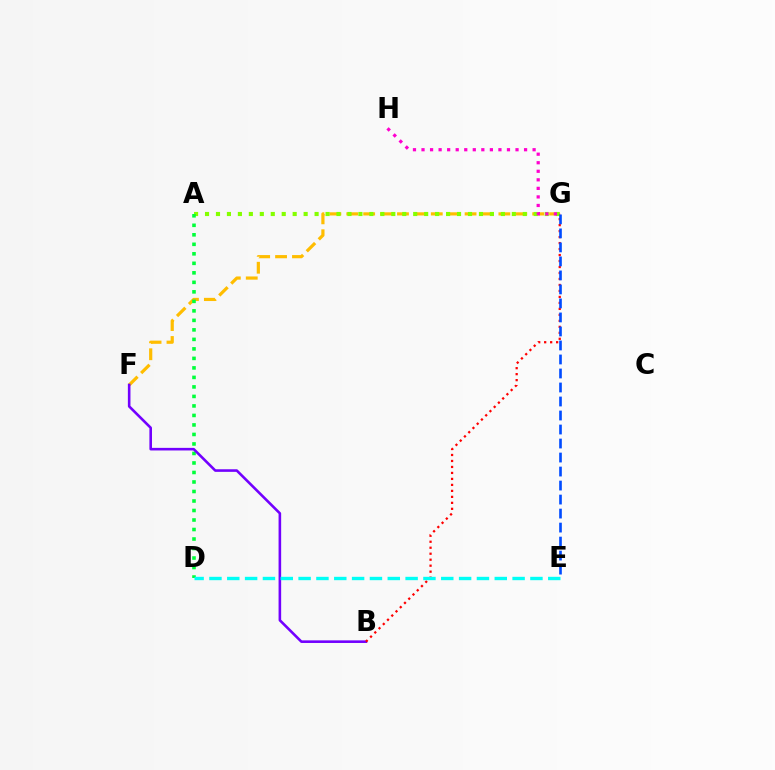{('F', 'G'): [{'color': '#ffbd00', 'line_style': 'dashed', 'thickness': 2.3}], ('A', 'G'): [{'color': '#84ff00', 'line_style': 'dotted', 'thickness': 2.98}], ('A', 'D'): [{'color': '#00ff39', 'line_style': 'dotted', 'thickness': 2.58}], ('B', 'F'): [{'color': '#7200ff', 'line_style': 'solid', 'thickness': 1.87}], ('B', 'G'): [{'color': '#ff0000', 'line_style': 'dotted', 'thickness': 1.63}], ('G', 'H'): [{'color': '#ff00cf', 'line_style': 'dotted', 'thickness': 2.32}], ('D', 'E'): [{'color': '#00fff6', 'line_style': 'dashed', 'thickness': 2.42}], ('E', 'G'): [{'color': '#004bff', 'line_style': 'dashed', 'thickness': 1.9}]}